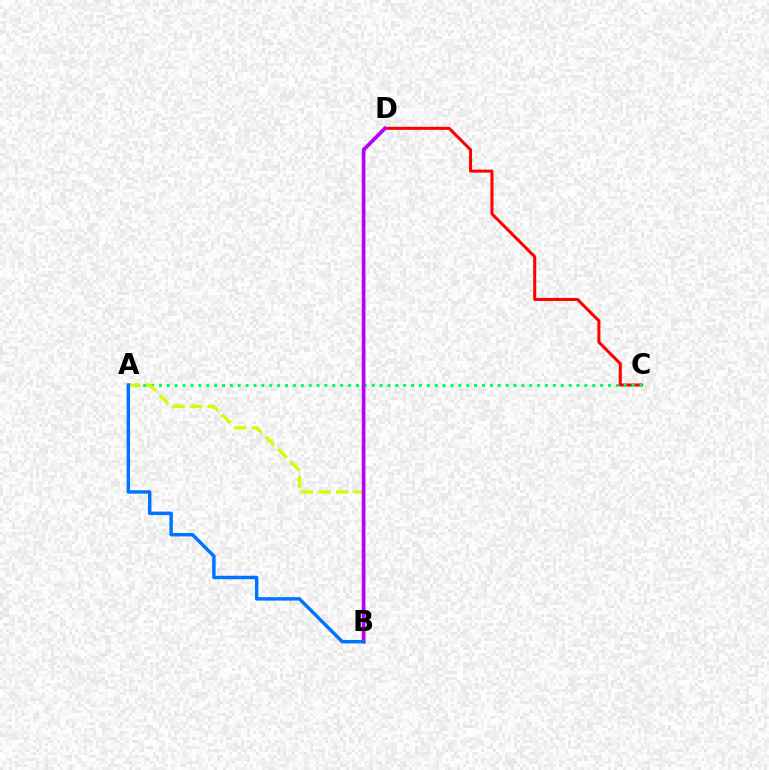{('C', 'D'): [{'color': '#ff0000', 'line_style': 'solid', 'thickness': 2.18}], ('A', 'C'): [{'color': '#00ff5c', 'line_style': 'dotted', 'thickness': 2.14}], ('A', 'B'): [{'color': '#d1ff00', 'line_style': 'dashed', 'thickness': 2.4}, {'color': '#0074ff', 'line_style': 'solid', 'thickness': 2.48}], ('B', 'D'): [{'color': '#b900ff', 'line_style': 'solid', 'thickness': 2.65}]}